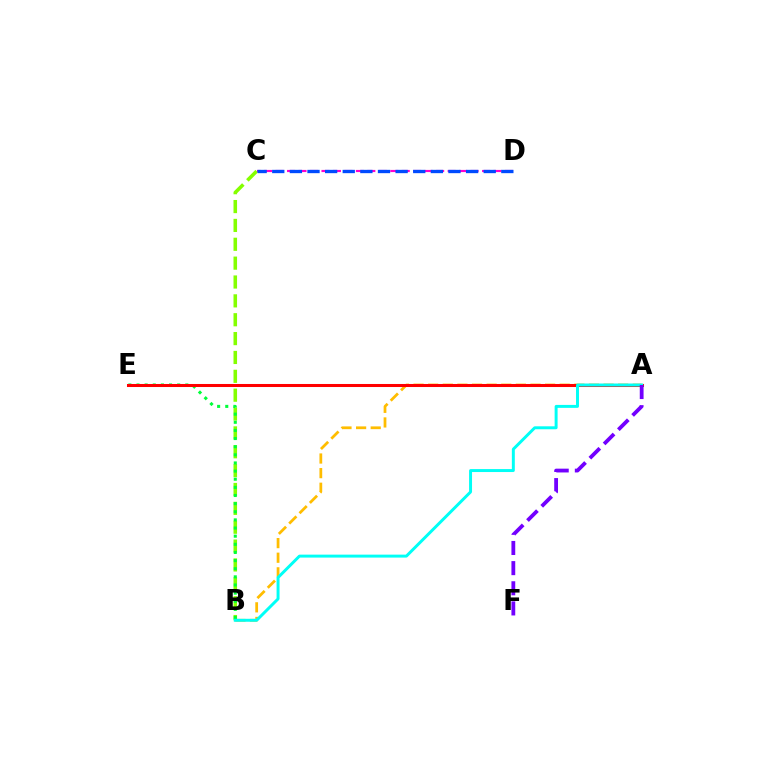{('B', 'C'): [{'color': '#84ff00', 'line_style': 'dashed', 'thickness': 2.56}], ('A', 'B'): [{'color': '#ffbd00', 'line_style': 'dashed', 'thickness': 1.99}, {'color': '#00fff6', 'line_style': 'solid', 'thickness': 2.13}], ('B', 'E'): [{'color': '#00ff39', 'line_style': 'dotted', 'thickness': 2.21}], ('A', 'E'): [{'color': '#ff0000', 'line_style': 'solid', 'thickness': 2.19}], ('C', 'D'): [{'color': '#ff00cf', 'line_style': 'dashed', 'thickness': 1.56}, {'color': '#004bff', 'line_style': 'dashed', 'thickness': 2.39}], ('A', 'F'): [{'color': '#7200ff', 'line_style': 'dashed', 'thickness': 2.74}]}